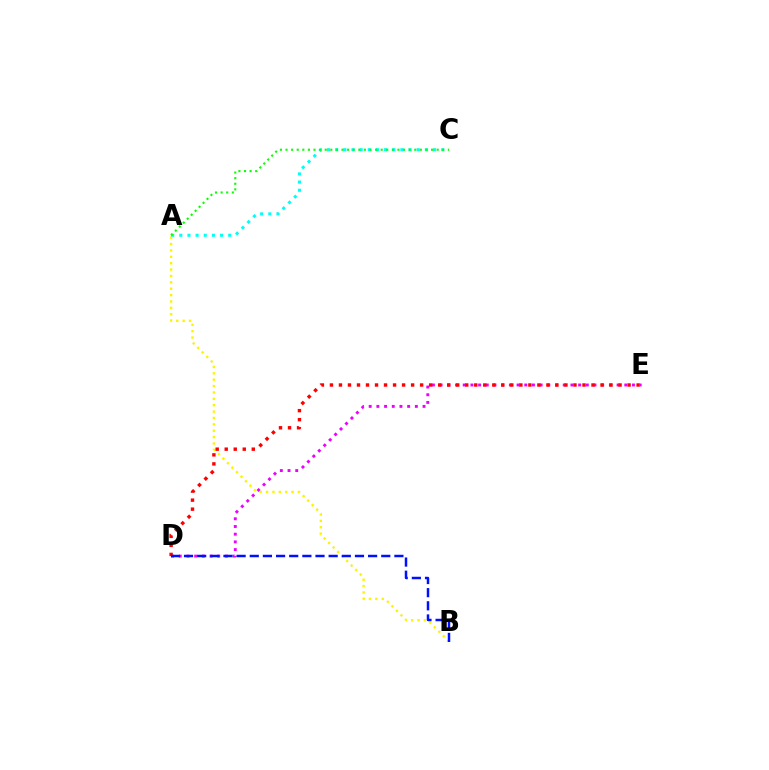{('D', 'E'): [{'color': '#ee00ff', 'line_style': 'dotted', 'thickness': 2.09}, {'color': '#ff0000', 'line_style': 'dotted', 'thickness': 2.45}], ('A', 'B'): [{'color': '#fcf500', 'line_style': 'dotted', 'thickness': 1.73}], ('A', 'C'): [{'color': '#00fff6', 'line_style': 'dotted', 'thickness': 2.22}, {'color': '#08ff00', 'line_style': 'dotted', 'thickness': 1.52}], ('B', 'D'): [{'color': '#0010ff', 'line_style': 'dashed', 'thickness': 1.79}]}